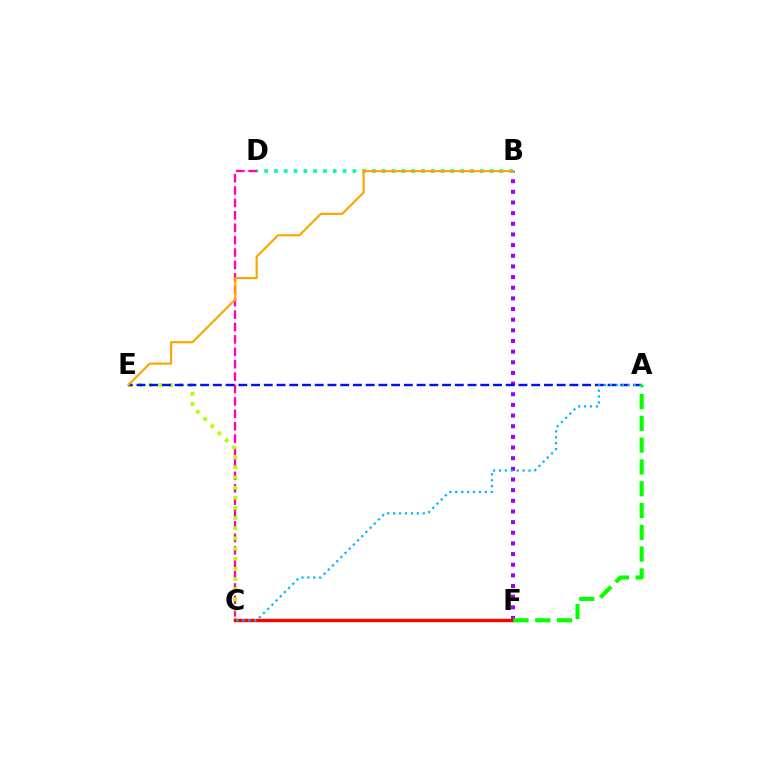{('C', 'D'): [{'color': '#ff00bd', 'line_style': 'dashed', 'thickness': 1.69}], ('B', 'F'): [{'color': '#9b00ff', 'line_style': 'dotted', 'thickness': 2.89}], ('C', 'E'): [{'color': '#b3ff00', 'line_style': 'dotted', 'thickness': 2.76}], ('B', 'D'): [{'color': '#00ff9d', 'line_style': 'dotted', 'thickness': 2.66}], ('A', 'E'): [{'color': '#0010ff', 'line_style': 'dashed', 'thickness': 1.73}], ('C', 'F'): [{'color': '#ff0000', 'line_style': 'solid', 'thickness': 2.45}], ('A', 'C'): [{'color': '#00b5ff', 'line_style': 'dotted', 'thickness': 1.61}], ('B', 'E'): [{'color': '#ffa500', 'line_style': 'solid', 'thickness': 1.55}], ('A', 'F'): [{'color': '#08ff00', 'line_style': 'dashed', 'thickness': 2.96}]}